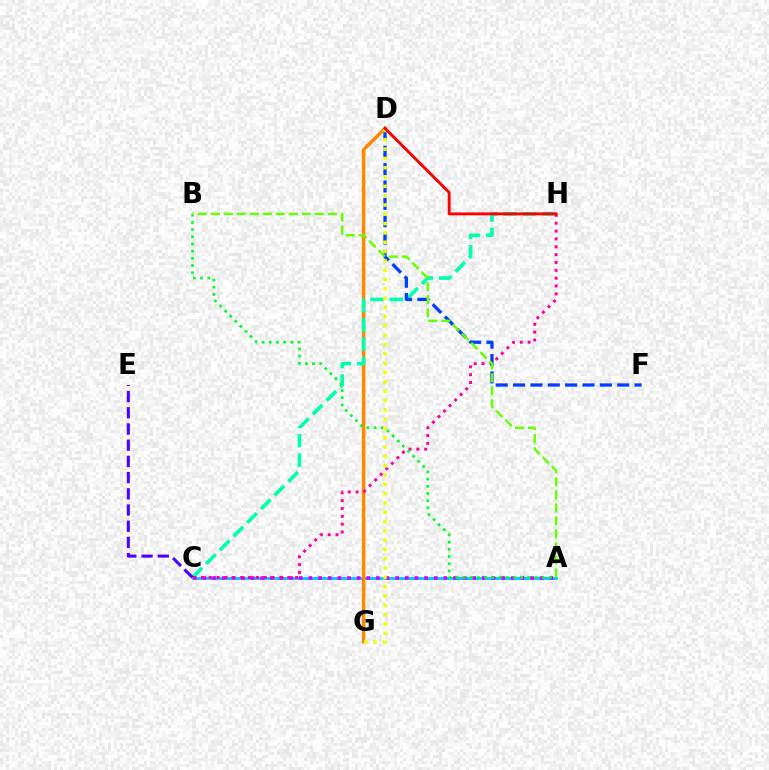{('A', 'C'): [{'color': '#00c7ff', 'line_style': 'solid', 'thickness': 2.04}, {'color': '#d600ff', 'line_style': 'dotted', 'thickness': 2.62}], ('D', 'G'): [{'color': '#ff8800', 'line_style': 'solid', 'thickness': 2.51}, {'color': '#eeff00', 'line_style': 'dotted', 'thickness': 2.53}], ('C', 'H'): [{'color': '#00ffaf', 'line_style': 'dashed', 'thickness': 2.63}, {'color': '#ff00a0', 'line_style': 'dotted', 'thickness': 2.13}], ('A', 'B'): [{'color': '#00ff27', 'line_style': 'dotted', 'thickness': 1.95}, {'color': '#66ff00', 'line_style': 'dashed', 'thickness': 1.77}], ('D', 'F'): [{'color': '#003fff', 'line_style': 'dashed', 'thickness': 2.36}], ('D', 'H'): [{'color': '#ff0000', 'line_style': 'solid', 'thickness': 2.08}], ('C', 'E'): [{'color': '#4f00ff', 'line_style': 'dashed', 'thickness': 2.2}]}